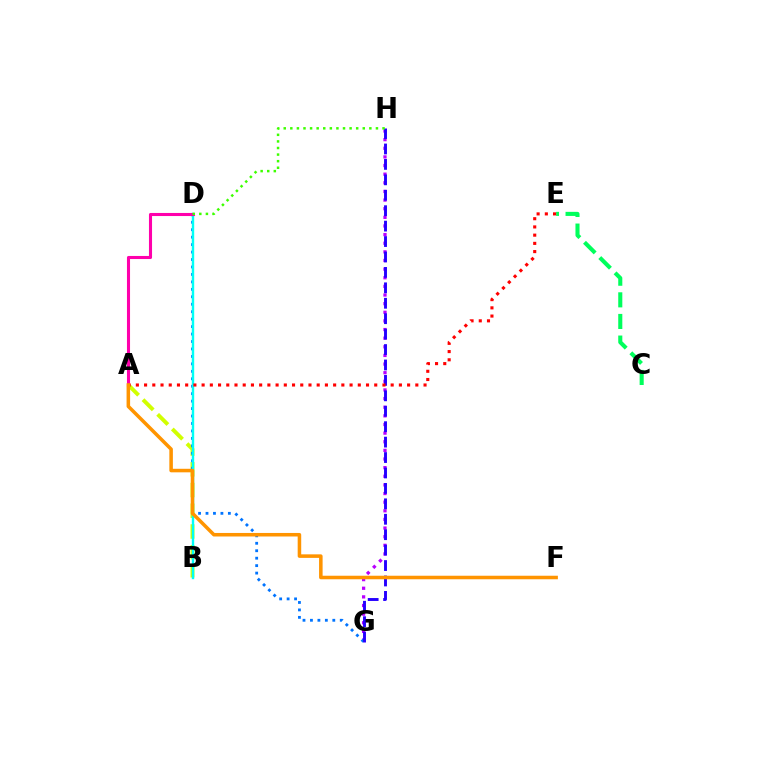{('A', 'B'): [{'color': '#d1ff00', 'line_style': 'dashed', 'thickness': 2.82}], ('G', 'H'): [{'color': '#b900ff', 'line_style': 'dotted', 'thickness': 2.35}, {'color': '#2500ff', 'line_style': 'dashed', 'thickness': 2.1}], ('D', 'G'): [{'color': '#0074ff', 'line_style': 'dotted', 'thickness': 2.02}], ('C', 'E'): [{'color': '#00ff5c', 'line_style': 'dashed', 'thickness': 2.94}], ('B', 'D'): [{'color': '#00fff6', 'line_style': 'solid', 'thickness': 1.73}], ('A', 'E'): [{'color': '#ff0000', 'line_style': 'dotted', 'thickness': 2.23}], ('A', 'D'): [{'color': '#ff00ac', 'line_style': 'solid', 'thickness': 2.22}], ('D', 'H'): [{'color': '#3dff00', 'line_style': 'dotted', 'thickness': 1.79}], ('A', 'F'): [{'color': '#ff9400', 'line_style': 'solid', 'thickness': 2.54}]}